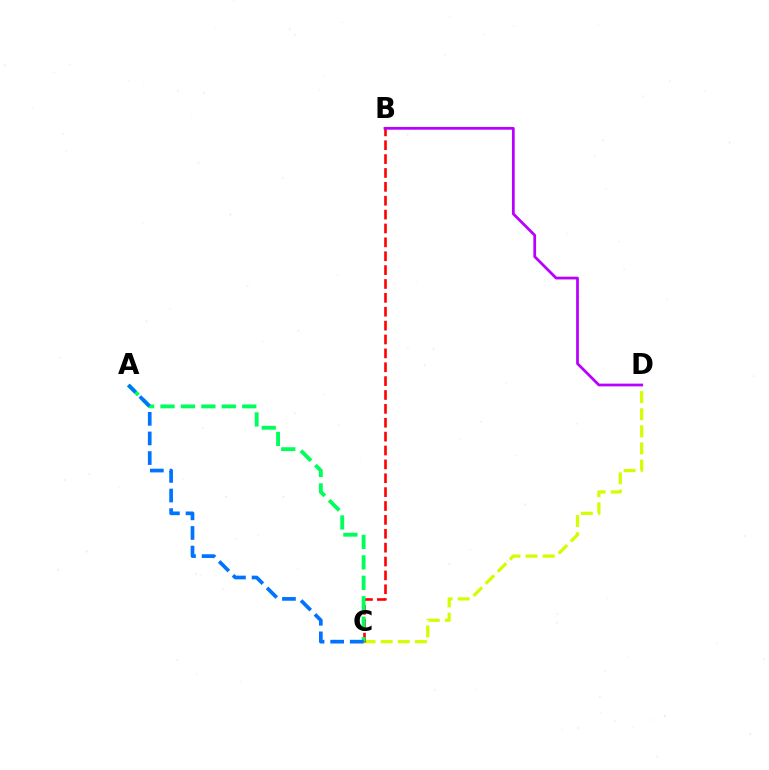{('C', 'D'): [{'color': '#d1ff00', 'line_style': 'dashed', 'thickness': 2.32}], ('B', 'C'): [{'color': '#ff0000', 'line_style': 'dashed', 'thickness': 1.89}], ('A', 'C'): [{'color': '#00ff5c', 'line_style': 'dashed', 'thickness': 2.78}, {'color': '#0074ff', 'line_style': 'dashed', 'thickness': 2.66}], ('B', 'D'): [{'color': '#b900ff', 'line_style': 'solid', 'thickness': 1.98}]}